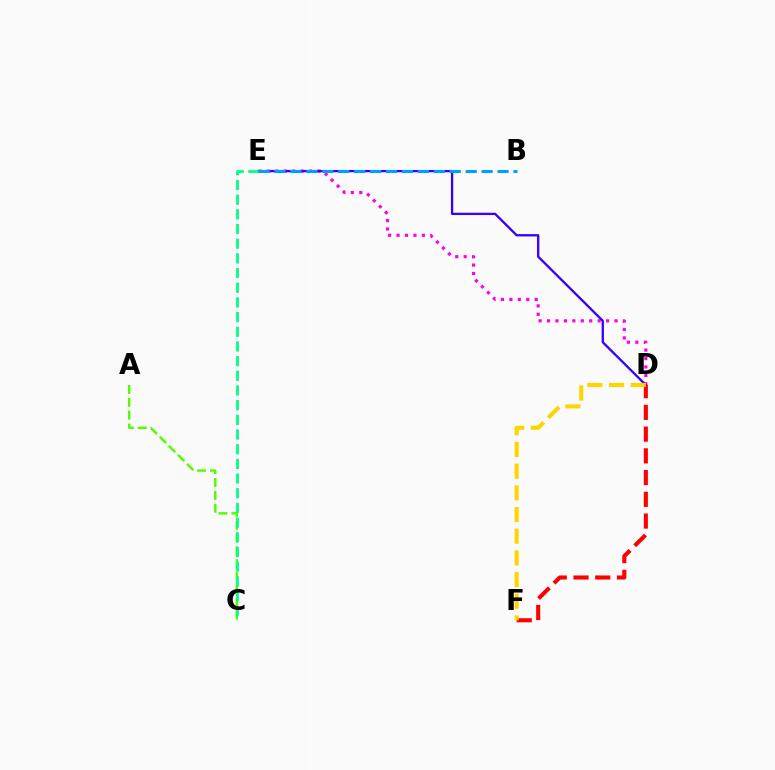{('D', 'E'): [{'color': '#ff00ed', 'line_style': 'dotted', 'thickness': 2.29}, {'color': '#3700ff', 'line_style': 'solid', 'thickness': 1.67}], ('A', 'C'): [{'color': '#4fff00', 'line_style': 'dashed', 'thickness': 1.74}], ('D', 'F'): [{'color': '#ff0000', 'line_style': 'dashed', 'thickness': 2.95}, {'color': '#ffd500', 'line_style': 'dashed', 'thickness': 2.95}], ('B', 'E'): [{'color': '#009eff', 'line_style': 'dashed', 'thickness': 2.16}], ('C', 'E'): [{'color': '#00ff86', 'line_style': 'dashed', 'thickness': 1.99}]}